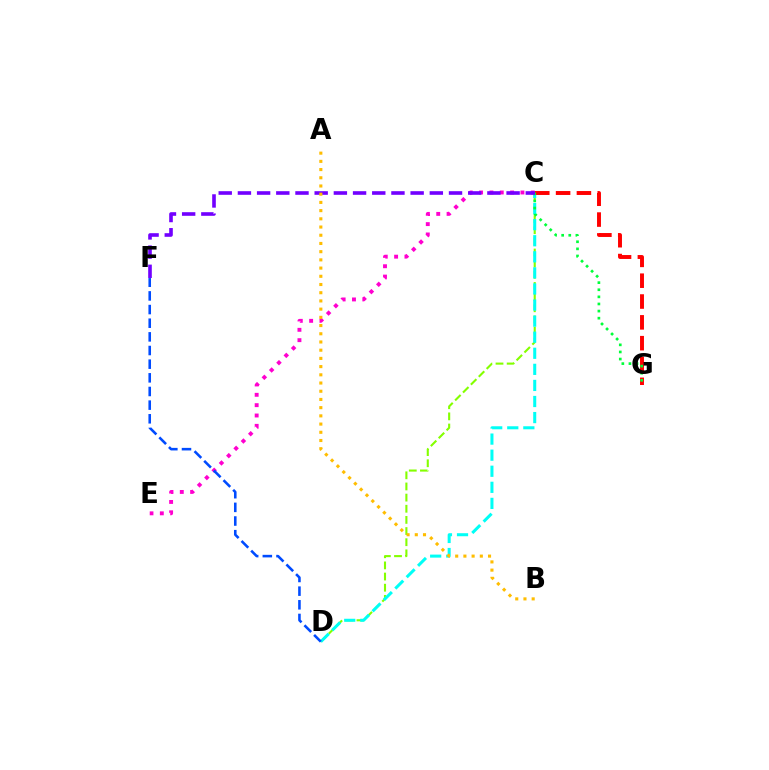{('C', 'D'): [{'color': '#84ff00', 'line_style': 'dashed', 'thickness': 1.51}, {'color': '#00fff6', 'line_style': 'dashed', 'thickness': 2.18}], ('C', 'E'): [{'color': '#ff00cf', 'line_style': 'dotted', 'thickness': 2.81}], ('C', 'G'): [{'color': '#ff0000', 'line_style': 'dashed', 'thickness': 2.83}, {'color': '#00ff39', 'line_style': 'dotted', 'thickness': 1.93}], ('C', 'F'): [{'color': '#7200ff', 'line_style': 'dashed', 'thickness': 2.61}], ('A', 'B'): [{'color': '#ffbd00', 'line_style': 'dotted', 'thickness': 2.23}], ('D', 'F'): [{'color': '#004bff', 'line_style': 'dashed', 'thickness': 1.85}]}